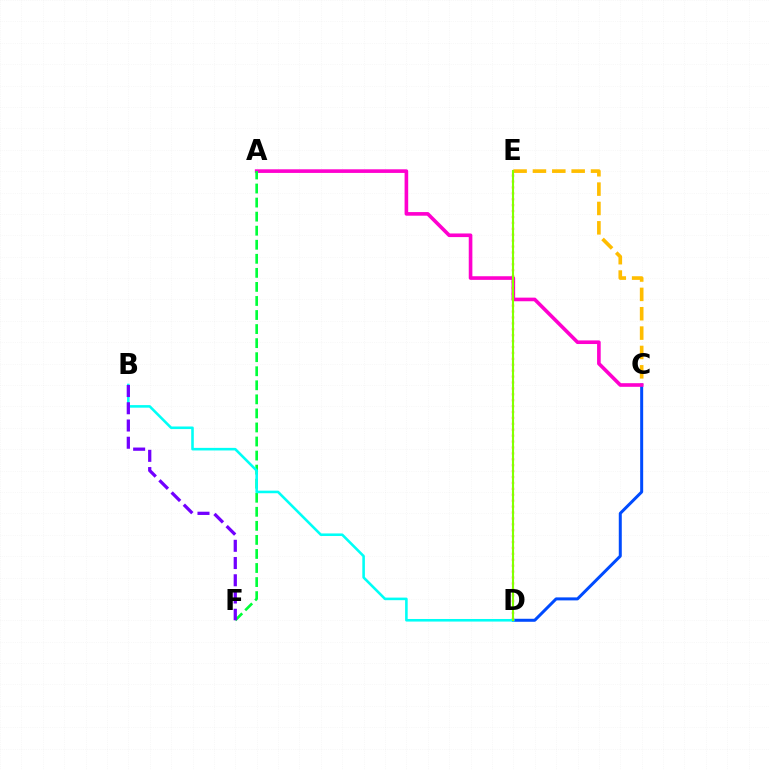{('C', 'D'): [{'color': '#004bff', 'line_style': 'solid', 'thickness': 2.16}], ('C', 'E'): [{'color': '#ffbd00', 'line_style': 'dashed', 'thickness': 2.63}], ('A', 'C'): [{'color': '#ff00cf', 'line_style': 'solid', 'thickness': 2.61}], ('D', 'E'): [{'color': '#ff0000', 'line_style': 'dotted', 'thickness': 1.61}, {'color': '#84ff00', 'line_style': 'solid', 'thickness': 1.52}], ('A', 'F'): [{'color': '#00ff39', 'line_style': 'dashed', 'thickness': 1.91}], ('B', 'D'): [{'color': '#00fff6', 'line_style': 'solid', 'thickness': 1.86}], ('B', 'F'): [{'color': '#7200ff', 'line_style': 'dashed', 'thickness': 2.34}]}